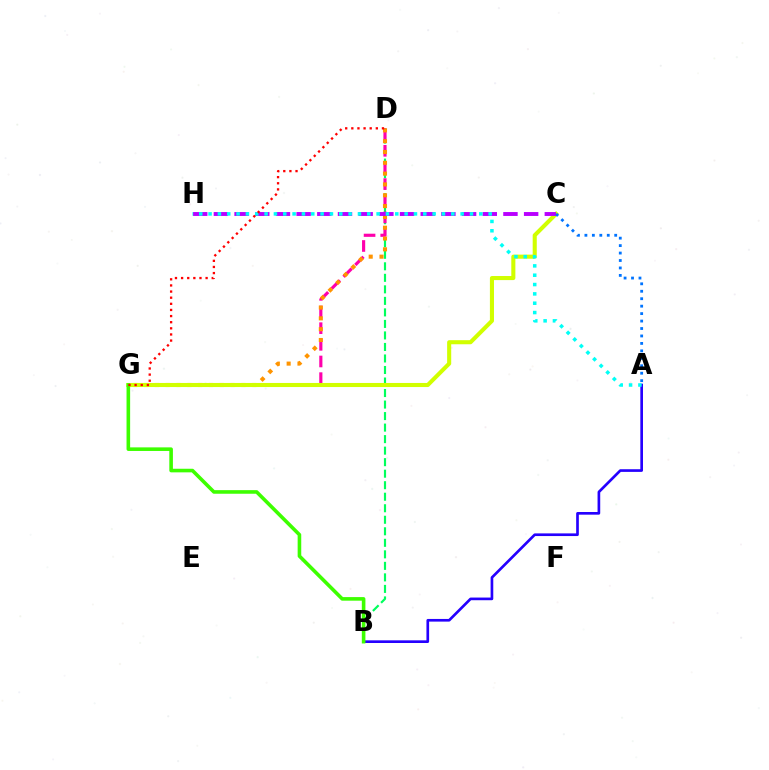{('B', 'D'): [{'color': '#00ff5c', 'line_style': 'dashed', 'thickness': 1.57}], ('D', 'G'): [{'color': '#ff00ac', 'line_style': 'dashed', 'thickness': 2.26}, {'color': '#ff9400', 'line_style': 'dotted', 'thickness': 2.94}, {'color': '#ff0000', 'line_style': 'dotted', 'thickness': 1.66}], ('A', 'B'): [{'color': '#2500ff', 'line_style': 'solid', 'thickness': 1.92}], ('C', 'G'): [{'color': '#d1ff00', 'line_style': 'solid', 'thickness': 2.94}], ('C', 'H'): [{'color': '#b900ff', 'line_style': 'dashed', 'thickness': 2.81}], ('B', 'G'): [{'color': '#3dff00', 'line_style': 'solid', 'thickness': 2.59}], ('A', 'H'): [{'color': '#00fff6', 'line_style': 'dotted', 'thickness': 2.54}], ('A', 'C'): [{'color': '#0074ff', 'line_style': 'dotted', 'thickness': 2.02}]}